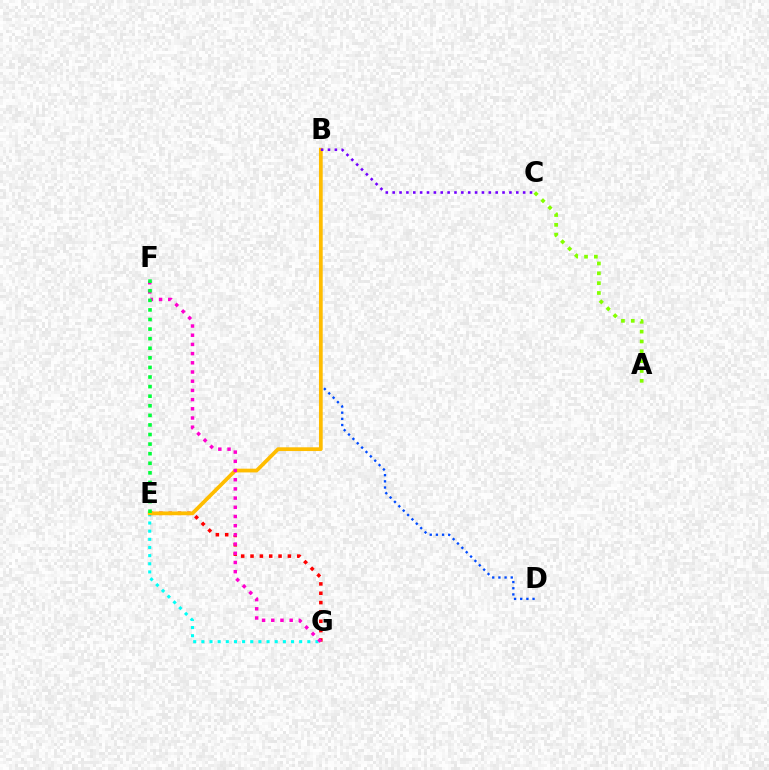{('E', 'G'): [{'color': '#00fff6', 'line_style': 'dotted', 'thickness': 2.21}, {'color': '#ff0000', 'line_style': 'dotted', 'thickness': 2.54}], ('B', 'D'): [{'color': '#004bff', 'line_style': 'dotted', 'thickness': 1.68}], ('B', 'E'): [{'color': '#ffbd00', 'line_style': 'solid', 'thickness': 2.69}], ('B', 'C'): [{'color': '#7200ff', 'line_style': 'dotted', 'thickness': 1.87}], ('F', 'G'): [{'color': '#ff00cf', 'line_style': 'dotted', 'thickness': 2.5}], ('A', 'C'): [{'color': '#84ff00', 'line_style': 'dotted', 'thickness': 2.67}], ('E', 'F'): [{'color': '#00ff39', 'line_style': 'dotted', 'thickness': 2.6}]}